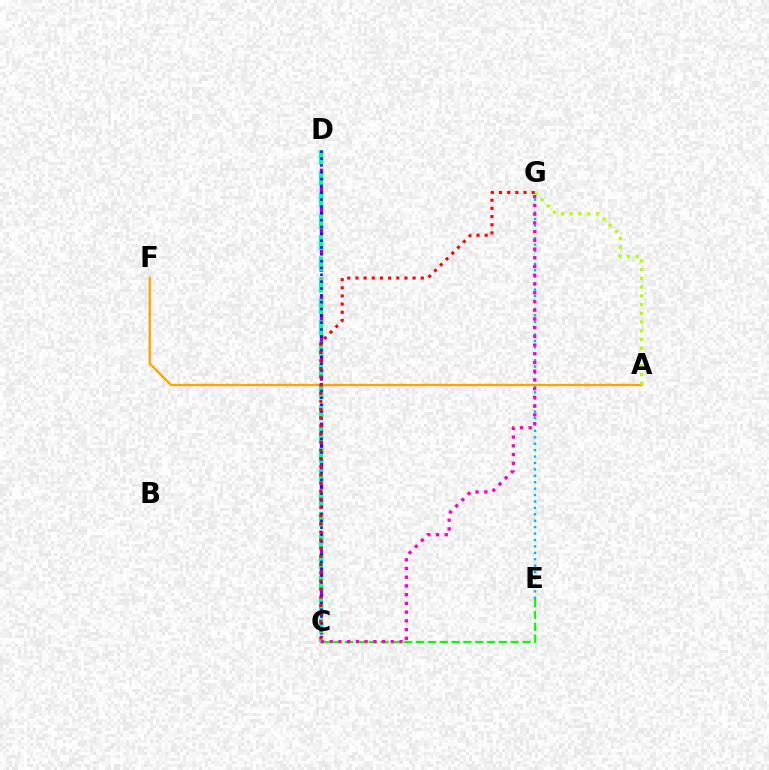{('E', 'G'): [{'color': '#00b5ff', 'line_style': 'dotted', 'thickness': 1.74}], ('A', 'F'): [{'color': '#ffa500', 'line_style': 'solid', 'thickness': 1.69}], ('A', 'G'): [{'color': '#b3ff00', 'line_style': 'dotted', 'thickness': 2.38}], ('C', 'D'): [{'color': '#9b00ff', 'line_style': 'dashed', 'thickness': 2.46}, {'color': '#00ff9d', 'line_style': 'dashed', 'thickness': 2.89}, {'color': '#0010ff', 'line_style': 'dotted', 'thickness': 1.86}], ('C', 'E'): [{'color': '#08ff00', 'line_style': 'dashed', 'thickness': 1.61}], ('C', 'G'): [{'color': '#ff00bd', 'line_style': 'dotted', 'thickness': 2.37}, {'color': '#ff0000', 'line_style': 'dotted', 'thickness': 2.22}]}